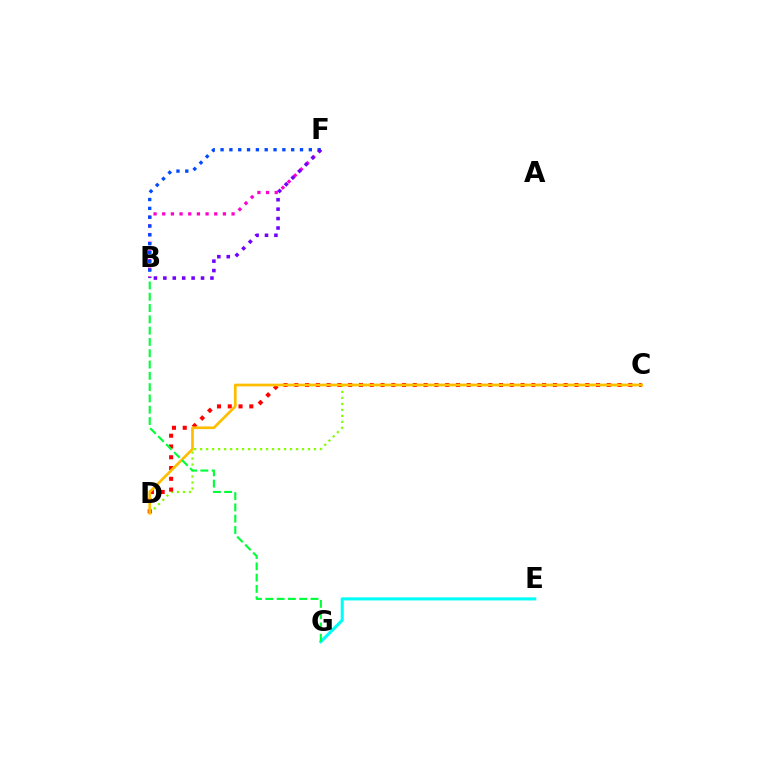{('C', 'D'): [{'color': '#84ff00', 'line_style': 'dotted', 'thickness': 1.63}, {'color': '#ff0000', 'line_style': 'dotted', 'thickness': 2.93}, {'color': '#ffbd00', 'line_style': 'solid', 'thickness': 1.94}], ('E', 'G'): [{'color': '#00fff6', 'line_style': 'solid', 'thickness': 2.23}], ('B', 'F'): [{'color': '#ff00cf', 'line_style': 'dotted', 'thickness': 2.36}, {'color': '#004bff', 'line_style': 'dotted', 'thickness': 2.4}, {'color': '#7200ff', 'line_style': 'dotted', 'thickness': 2.56}], ('B', 'G'): [{'color': '#00ff39', 'line_style': 'dashed', 'thickness': 1.53}]}